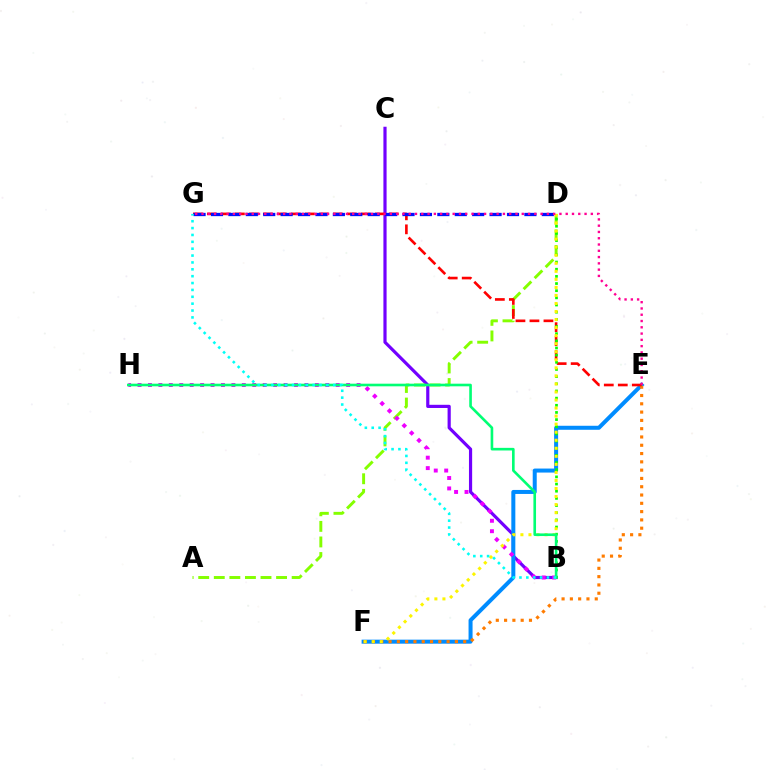{('B', 'C'): [{'color': '#7200ff', 'line_style': 'solid', 'thickness': 2.29}], ('E', 'F'): [{'color': '#008cff', 'line_style': 'solid', 'thickness': 2.89}, {'color': '#ff7c00', 'line_style': 'dotted', 'thickness': 2.25}], ('A', 'D'): [{'color': '#84ff00', 'line_style': 'dashed', 'thickness': 2.12}], ('E', 'G'): [{'color': '#ff0000', 'line_style': 'dashed', 'thickness': 1.9}, {'color': '#ff0094', 'line_style': 'dotted', 'thickness': 1.71}], ('B', 'H'): [{'color': '#ee00ff', 'line_style': 'dotted', 'thickness': 2.83}, {'color': '#00ff74', 'line_style': 'solid', 'thickness': 1.89}], ('B', 'D'): [{'color': '#08ff00', 'line_style': 'dotted', 'thickness': 1.95}], ('D', 'G'): [{'color': '#0010ff', 'line_style': 'dashed', 'thickness': 2.37}], ('D', 'F'): [{'color': '#fcf500', 'line_style': 'dotted', 'thickness': 2.19}], ('B', 'G'): [{'color': '#00fff6', 'line_style': 'dotted', 'thickness': 1.87}]}